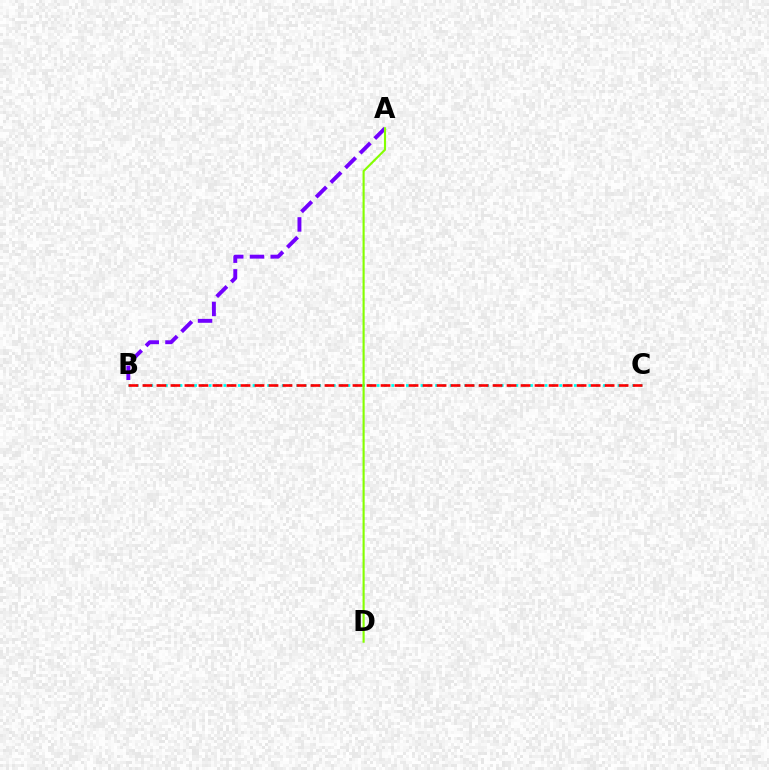{('B', 'C'): [{'color': '#00fff6', 'line_style': 'dotted', 'thickness': 1.98}, {'color': '#ff0000', 'line_style': 'dashed', 'thickness': 1.9}], ('A', 'B'): [{'color': '#7200ff', 'line_style': 'dashed', 'thickness': 2.81}], ('A', 'D'): [{'color': '#84ff00', 'line_style': 'solid', 'thickness': 1.53}]}